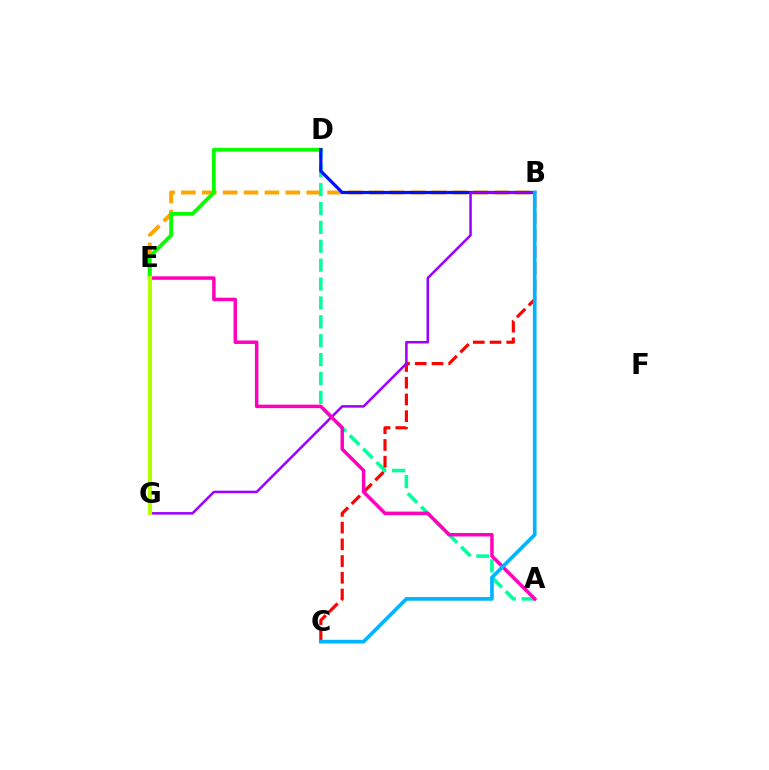{('B', 'E'): [{'color': '#ffa500', 'line_style': 'dashed', 'thickness': 2.84}], ('D', 'E'): [{'color': '#08ff00', 'line_style': 'solid', 'thickness': 2.71}], ('A', 'D'): [{'color': '#00ff9d', 'line_style': 'dashed', 'thickness': 2.57}], ('B', 'C'): [{'color': '#ff0000', 'line_style': 'dashed', 'thickness': 2.27}, {'color': '#00b5ff', 'line_style': 'solid', 'thickness': 2.65}], ('B', 'D'): [{'color': '#0010ff', 'line_style': 'solid', 'thickness': 2.33}], ('B', 'G'): [{'color': '#9b00ff', 'line_style': 'solid', 'thickness': 1.81}], ('A', 'E'): [{'color': '#ff00bd', 'line_style': 'solid', 'thickness': 2.51}], ('E', 'G'): [{'color': '#b3ff00', 'line_style': 'solid', 'thickness': 2.95}]}